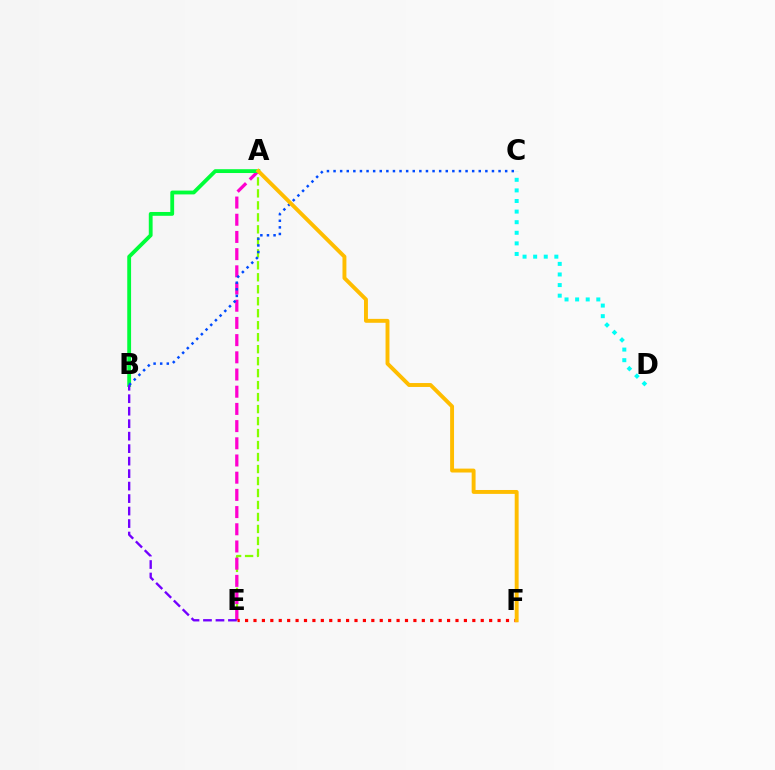{('A', 'E'): [{'color': '#84ff00', 'line_style': 'dashed', 'thickness': 1.63}, {'color': '#ff00cf', 'line_style': 'dashed', 'thickness': 2.34}], ('C', 'D'): [{'color': '#00fff6', 'line_style': 'dotted', 'thickness': 2.88}], ('A', 'B'): [{'color': '#00ff39', 'line_style': 'solid', 'thickness': 2.75}], ('E', 'F'): [{'color': '#ff0000', 'line_style': 'dotted', 'thickness': 2.29}], ('B', 'C'): [{'color': '#004bff', 'line_style': 'dotted', 'thickness': 1.79}], ('A', 'F'): [{'color': '#ffbd00', 'line_style': 'solid', 'thickness': 2.82}], ('B', 'E'): [{'color': '#7200ff', 'line_style': 'dashed', 'thickness': 1.7}]}